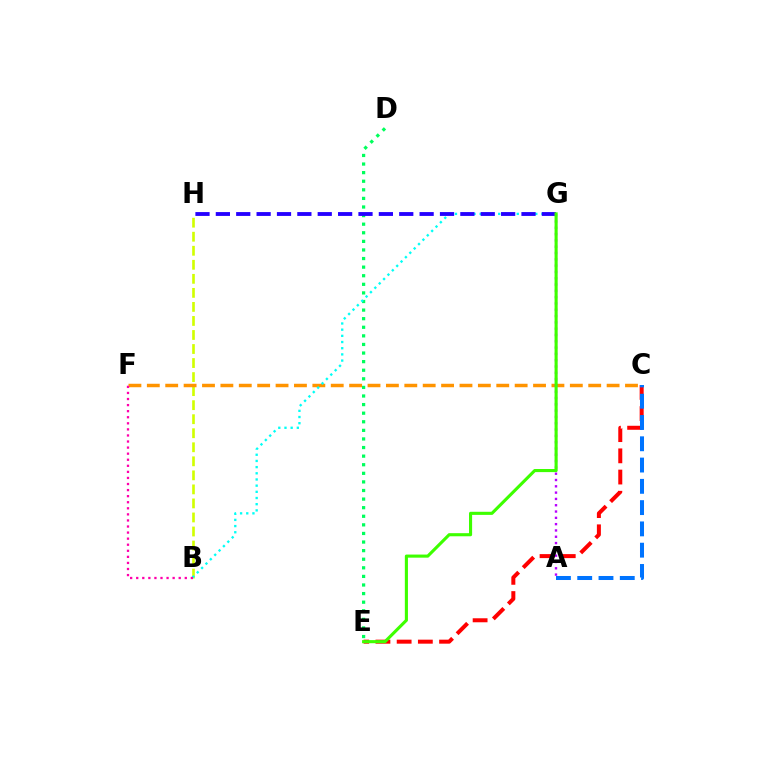{('C', 'E'): [{'color': '#ff0000', 'line_style': 'dashed', 'thickness': 2.88}], ('A', 'C'): [{'color': '#0074ff', 'line_style': 'dashed', 'thickness': 2.89}], ('D', 'E'): [{'color': '#00ff5c', 'line_style': 'dotted', 'thickness': 2.33}], ('B', 'H'): [{'color': '#d1ff00', 'line_style': 'dashed', 'thickness': 1.91}], ('C', 'F'): [{'color': '#ff9400', 'line_style': 'dashed', 'thickness': 2.5}], ('B', 'G'): [{'color': '#00fff6', 'line_style': 'dotted', 'thickness': 1.68}], ('G', 'H'): [{'color': '#2500ff', 'line_style': 'dashed', 'thickness': 2.77}], ('B', 'F'): [{'color': '#ff00ac', 'line_style': 'dotted', 'thickness': 1.65}], ('A', 'G'): [{'color': '#b900ff', 'line_style': 'dotted', 'thickness': 1.71}], ('E', 'G'): [{'color': '#3dff00', 'line_style': 'solid', 'thickness': 2.24}]}